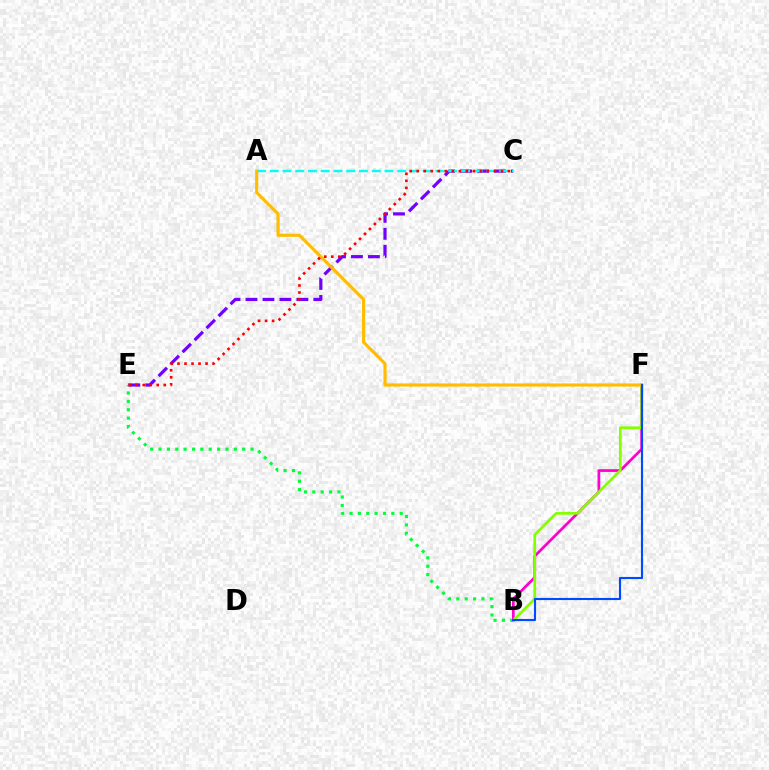{('C', 'E'): [{'color': '#7200ff', 'line_style': 'dashed', 'thickness': 2.3}, {'color': '#ff0000', 'line_style': 'dotted', 'thickness': 1.91}], ('A', 'C'): [{'color': '#00fff6', 'line_style': 'dashed', 'thickness': 1.73}], ('B', 'E'): [{'color': '#00ff39', 'line_style': 'dotted', 'thickness': 2.27}], ('B', 'F'): [{'color': '#ff00cf', 'line_style': 'solid', 'thickness': 1.97}, {'color': '#84ff00', 'line_style': 'solid', 'thickness': 1.95}, {'color': '#004bff', 'line_style': 'solid', 'thickness': 1.53}], ('A', 'F'): [{'color': '#ffbd00', 'line_style': 'solid', 'thickness': 2.26}]}